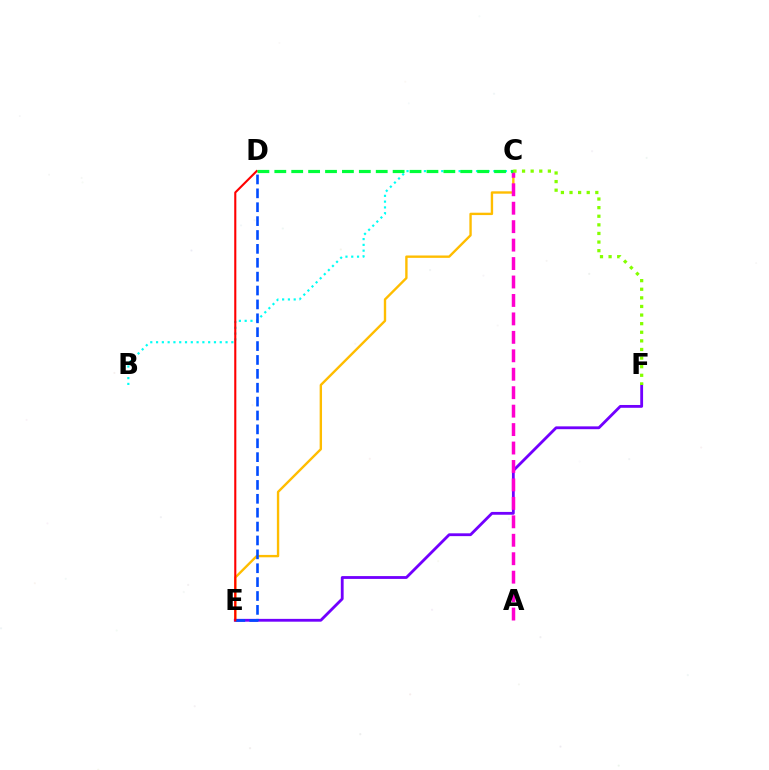{('C', 'E'): [{'color': '#ffbd00', 'line_style': 'solid', 'thickness': 1.71}], ('B', 'C'): [{'color': '#00fff6', 'line_style': 'dotted', 'thickness': 1.57}], ('E', 'F'): [{'color': '#7200ff', 'line_style': 'solid', 'thickness': 2.03}], ('D', 'E'): [{'color': '#004bff', 'line_style': 'dashed', 'thickness': 1.89}, {'color': '#ff0000', 'line_style': 'solid', 'thickness': 1.52}], ('A', 'C'): [{'color': '#ff00cf', 'line_style': 'dashed', 'thickness': 2.51}], ('C', 'D'): [{'color': '#00ff39', 'line_style': 'dashed', 'thickness': 2.3}], ('C', 'F'): [{'color': '#84ff00', 'line_style': 'dotted', 'thickness': 2.34}]}